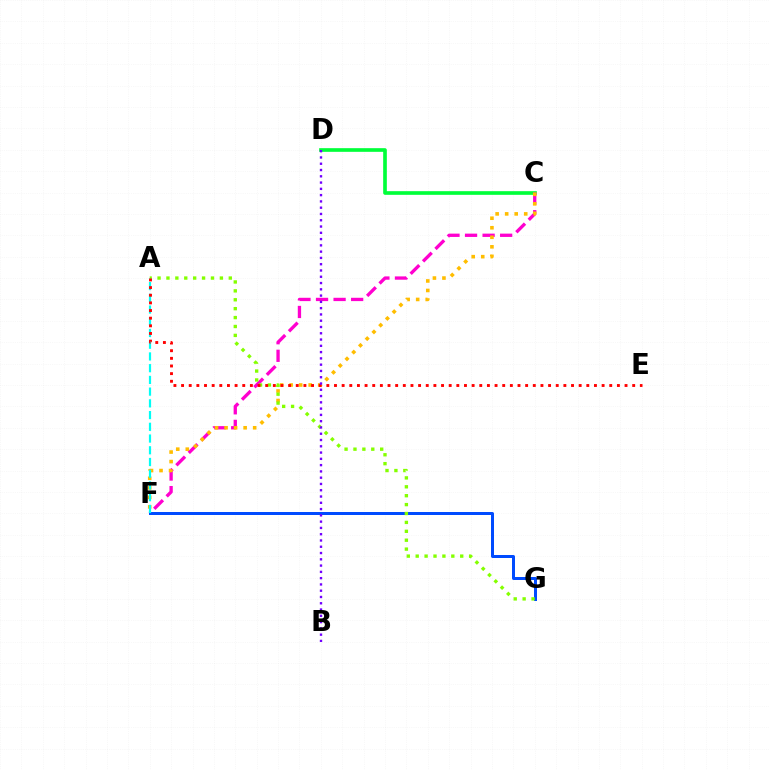{('C', 'D'): [{'color': '#00ff39', 'line_style': 'solid', 'thickness': 2.63}], ('C', 'F'): [{'color': '#ff00cf', 'line_style': 'dashed', 'thickness': 2.39}, {'color': '#ffbd00', 'line_style': 'dotted', 'thickness': 2.59}], ('F', 'G'): [{'color': '#004bff', 'line_style': 'solid', 'thickness': 2.16}], ('A', 'G'): [{'color': '#84ff00', 'line_style': 'dotted', 'thickness': 2.42}], ('A', 'F'): [{'color': '#00fff6', 'line_style': 'dashed', 'thickness': 1.59}], ('A', 'E'): [{'color': '#ff0000', 'line_style': 'dotted', 'thickness': 2.08}], ('B', 'D'): [{'color': '#7200ff', 'line_style': 'dotted', 'thickness': 1.71}]}